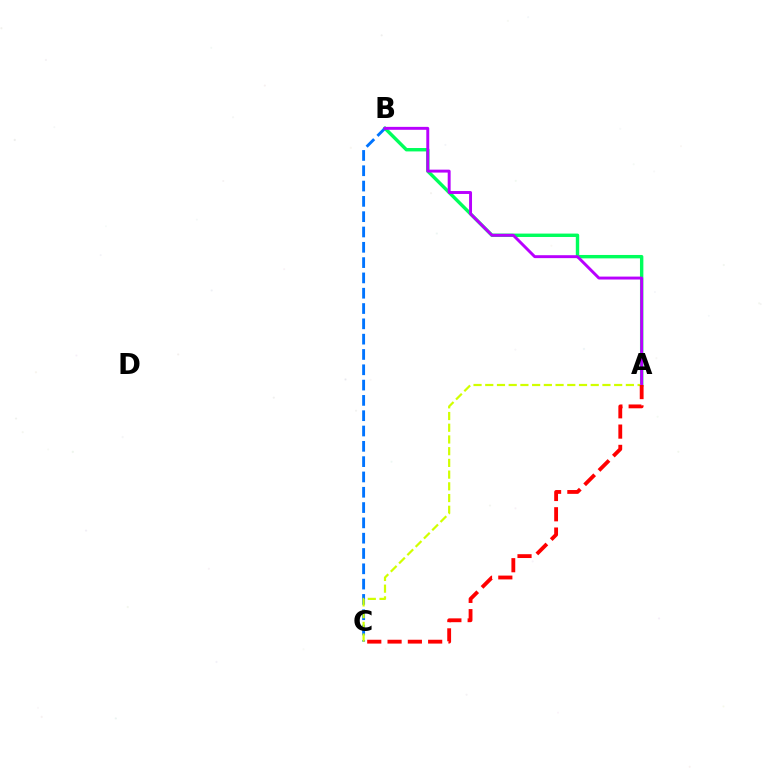{('A', 'B'): [{'color': '#00ff5c', 'line_style': 'solid', 'thickness': 2.45}, {'color': '#b900ff', 'line_style': 'solid', 'thickness': 2.11}], ('B', 'C'): [{'color': '#0074ff', 'line_style': 'dashed', 'thickness': 2.08}], ('A', 'C'): [{'color': '#d1ff00', 'line_style': 'dashed', 'thickness': 1.59}, {'color': '#ff0000', 'line_style': 'dashed', 'thickness': 2.76}]}